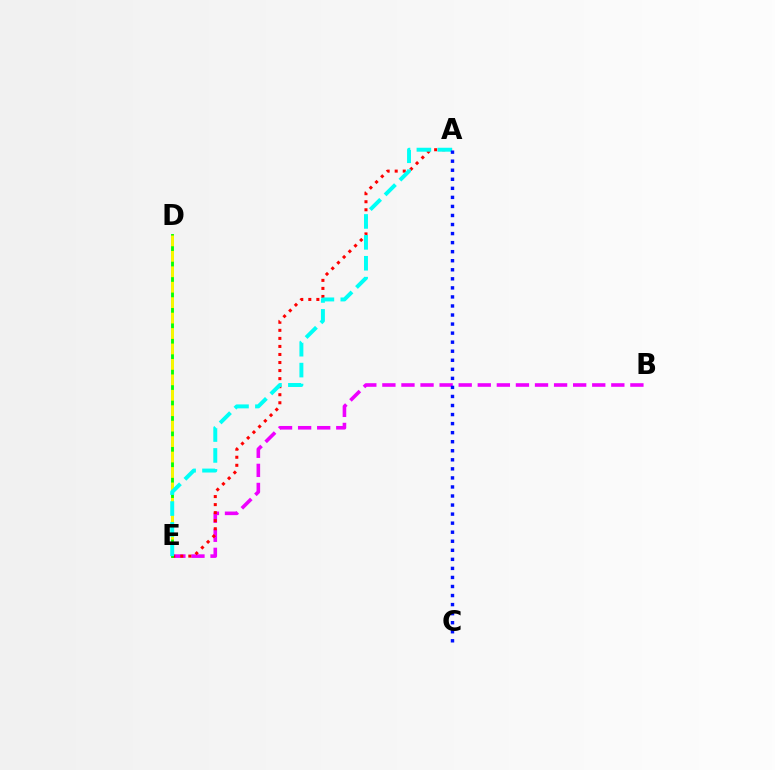{('B', 'E'): [{'color': '#ee00ff', 'line_style': 'dashed', 'thickness': 2.59}], ('A', 'E'): [{'color': '#ff0000', 'line_style': 'dotted', 'thickness': 2.19}, {'color': '#00fff6', 'line_style': 'dashed', 'thickness': 2.84}], ('D', 'E'): [{'color': '#08ff00', 'line_style': 'solid', 'thickness': 2.05}, {'color': '#fcf500', 'line_style': 'dashed', 'thickness': 2.1}], ('A', 'C'): [{'color': '#0010ff', 'line_style': 'dotted', 'thickness': 2.46}]}